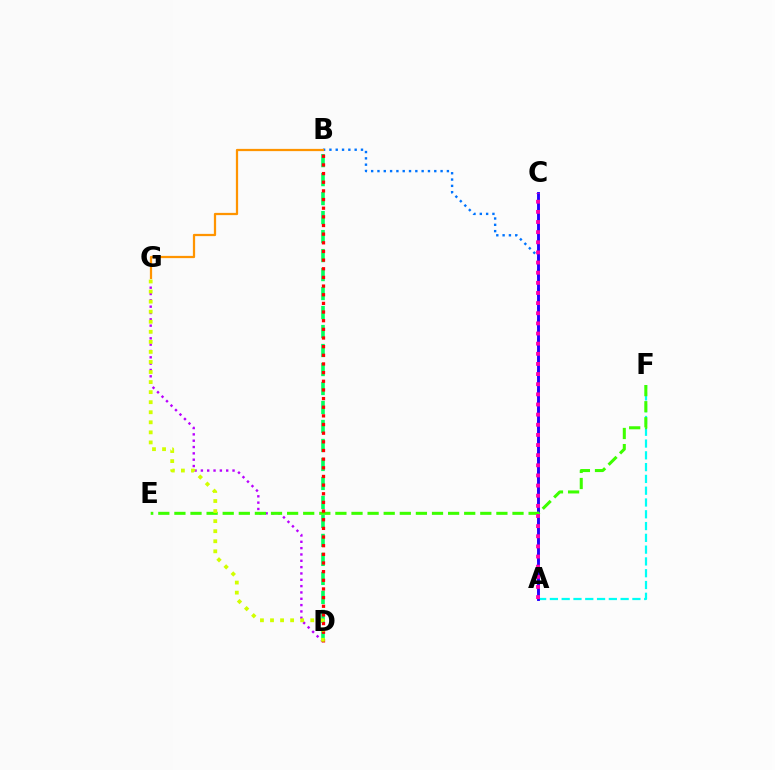{('A', 'F'): [{'color': '#00fff6', 'line_style': 'dashed', 'thickness': 1.6}], ('A', 'B'): [{'color': '#0074ff', 'line_style': 'dotted', 'thickness': 1.72}], ('B', 'D'): [{'color': '#00ff5c', 'line_style': 'dashed', 'thickness': 2.58}, {'color': '#ff0000', 'line_style': 'dotted', 'thickness': 2.35}], ('A', 'C'): [{'color': '#2500ff', 'line_style': 'solid', 'thickness': 2.08}, {'color': '#ff00ac', 'line_style': 'dotted', 'thickness': 2.75}], ('B', 'G'): [{'color': '#ff9400', 'line_style': 'solid', 'thickness': 1.62}], ('D', 'G'): [{'color': '#b900ff', 'line_style': 'dotted', 'thickness': 1.72}, {'color': '#d1ff00', 'line_style': 'dotted', 'thickness': 2.73}], ('E', 'F'): [{'color': '#3dff00', 'line_style': 'dashed', 'thickness': 2.19}]}